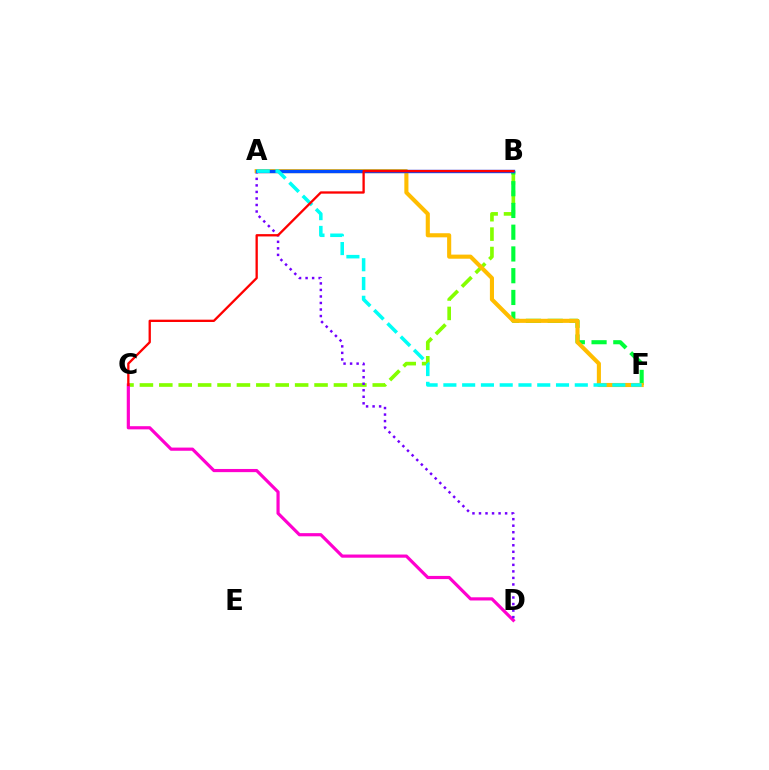{('B', 'C'): [{'color': '#84ff00', 'line_style': 'dashed', 'thickness': 2.64}, {'color': '#ff0000', 'line_style': 'solid', 'thickness': 1.67}], ('C', 'D'): [{'color': '#ff00cf', 'line_style': 'solid', 'thickness': 2.28}], ('B', 'F'): [{'color': '#00ff39', 'line_style': 'dashed', 'thickness': 2.95}], ('A', 'D'): [{'color': '#7200ff', 'line_style': 'dotted', 'thickness': 1.77}], ('A', 'F'): [{'color': '#ffbd00', 'line_style': 'solid', 'thickness': 2.95}, {'color': '#00fff6', 'line_style': 'dashed', 'thickness': 2.55}], ('A', 'B'): [{'color': '#004bff', 'line_style': 'solid', 'thickness': 2.44}]}